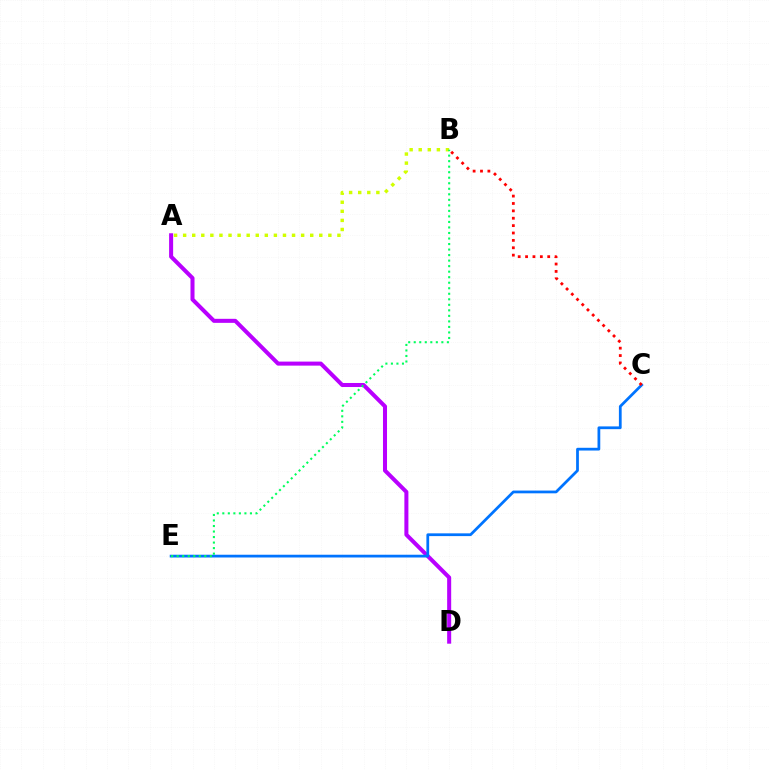{('A', 'D'): [{'color': '#b900ff', 'line_style': 'solid', 'thickness': 2.9}], ('C', 'E'): [{'color': '#0074ff', 'line_style': 'solid', 'thickness': 1.98}], ('B', 'C'): [{'color': '#ff0000', 'line_style': 'dotted', 'thickness': 2.01}], ('A', 'B'): [{'color': '#d1ff00', 'line_style': 'dotted', 'thickness': 2.47}], ('B', 'E'): [{'color': '#00ff5c', 'line_style': 'dotted', 'thickness': 1.5}]}